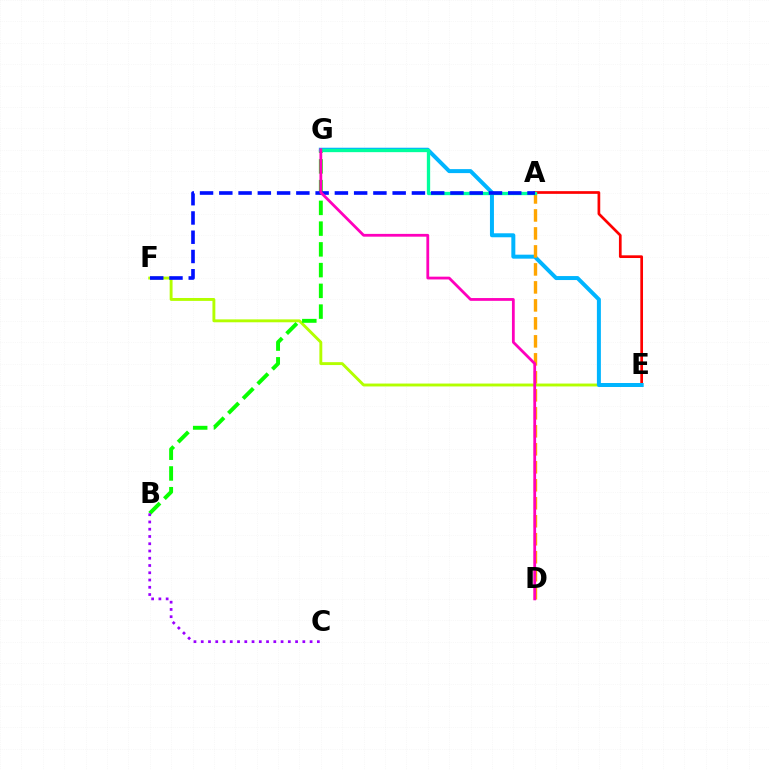{('A', 'E'): [{'color': '#ff0000', 'line_style': 'solid', 'thickness': 1.94}], ('E', 'F'): [{'color': '#b3ff00', 'line_style': 'solid', 'thickness': 2.09}], ('B', 'G'): [{'color': '#08ff00', 'line_style': 'dashed', 'thickness': 2.82}], ('E', 'G'): [{'color': '#00b5ff', 'line_style': 'solid', 'thickness': 2.87}], ('A', 'D'): [{'color': '#ffa500', 'line_style': 'dashed', 'thickness': 2.44}], ('A', 'G'): [{'color': '#00ff9d', 'line_style': 'solid', 'thickness': 2.39}], ('A', 'F'): [{'color': '#0010ff', 'line_style': 'dashed', 'thickness': 2.62}], ('D', 'G'): [{'color': '#ff00bd', 'line_style': 'solid', 'thickness': 2.01}], ('B', 'C'): [{'color': '#9b00ff', 'line_style': 'dotted', 'thickness': 1.97}]}